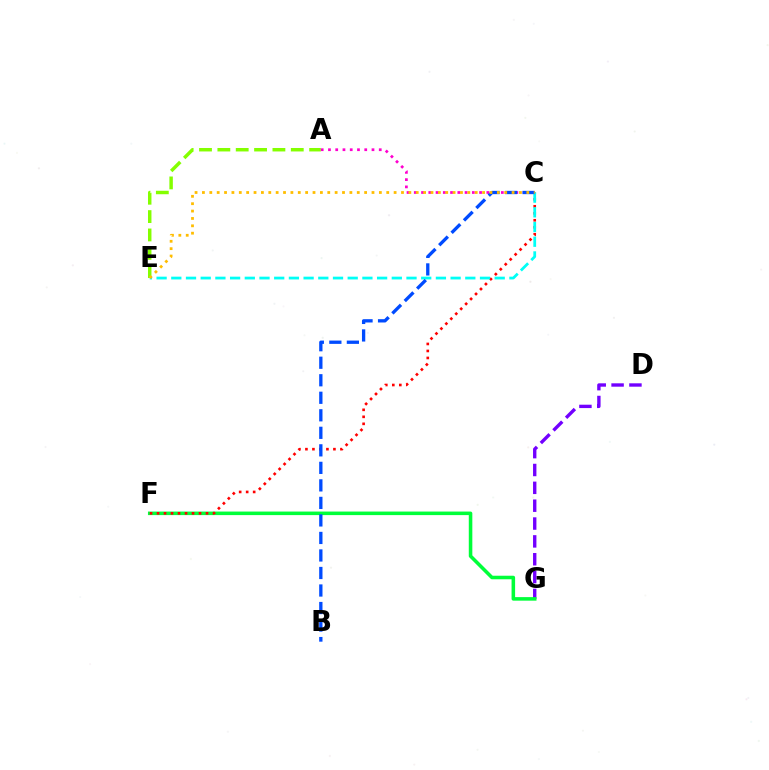{('D', 'G'): [{'color': '#7200ff', 'line_style': 'dashed', 'thickness': 2.42}], ('F', 'G'): [{'color': '#00ff39', 'line_style': 'solid', 'thickness': 2.55}], ('A', 'E'): [{'color': '#84ff00', 'line_style': 'dashed', 'thickness': 2.49}], ('A', 'C'): [{'color': '#ff00cf', 'line_style': 'dotted', 'thickness': 1.97}], ('C', 'F'): [{'color': '#ff0000', 'line_style': 'dotted', 'thickness': 1.9}], ('C', 'E'): [{'color': '#00fff6', 'line_style': 'dashed', 'thickness': 2.0}, {'color': '#ffbd00', 'line_style': 'dotted', 'thickness': 2.0}], ('B', 'C'): [{'color': '#004bff', 'line_style': 'dashed', 'thickness': 2.38}]}